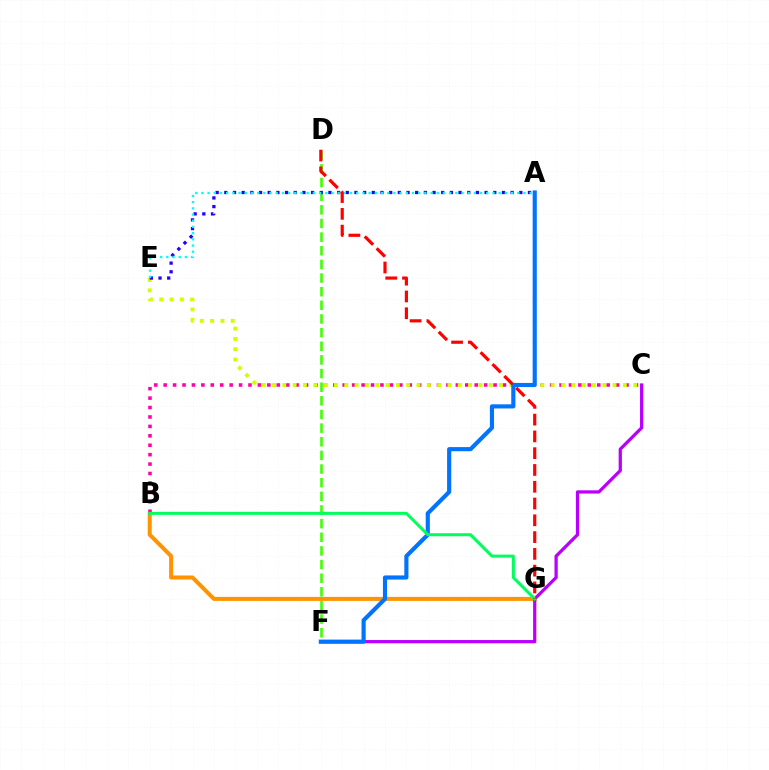{('D', 'F'): [{'color': '#3dff00', 'line_style': 'dashed', 'thickness': 1.85}], ('B', 'G'): [{'color': '#ff9400', 'line_style': 'solid', 'thickness': 2.9}, {'color': '#00ff5c', 'line_style': 'solid', 'thickness': 2.17}], ('B', 'C'): [{'color': '#ff00ac', 'line_style': 'dotted', 'thickness': 2.56}], ('C', 'E'): [{'color': '#d1ff00', 'line_style': 'dotted', 'thickness': 2.8}], ('C', 'F'): [{'color': '#b900ff', 'line_style': 'solid', 'thickness': 2.34}], ('A', 'F'): [{'color': '#0074ff', 'line_style': 'solid', 'thickness': 2.98}], ('A', 'E'): [{'color': '#2500ff', 'line_style': 'dotted', 'thickness': 2.36}, {'color': '#00fff6', 'line_style': 'dotted', 'thickness': 1.68}], ('D', 'G'): [{'color': '#ff0000', 'line_style': 'dashed', 'thickness': 2.28}]}